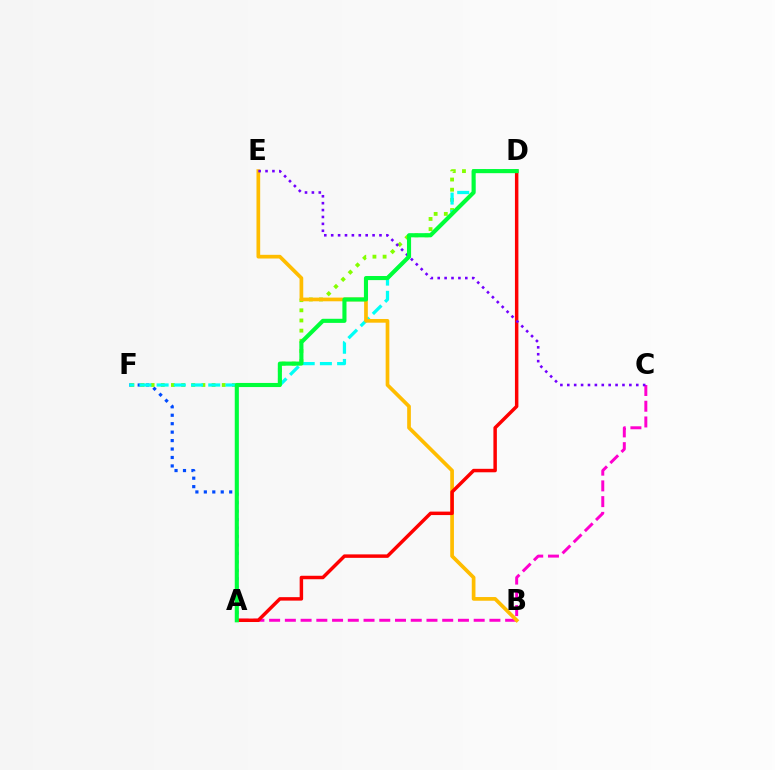{('A', 'F'): [{'color': '#004bff', 'line_style': 'dotted', 'thickness': 2.3}], ('D', 'F'): [{'color': '#84ff00', 'line_style': 'dotted', 'thickness': 2.76}, {'color': '#00fff6', 'line_style': 'dashed', 'thickness': 2.34}], ('A', 'C'): [{'color': '#ff00cf', 'line_style': 'dashed', 'thickness': 2.14}], ('B', 'E'): [{'color': '#ffbd00', 'line_style': 'solid', 'thickness': 2.66}], ('A', 'D'): [{'color': '#ff0000', 'line_style': 'solid', 'thickness': 2.5}, {'color': '#00ff39', 'line_style': 'solid', 'thickness': 2.95}], ('C', 'E'): [{'color': '#7200ff', 'line_style': 'dotted', 'thickness': 1.87}]}